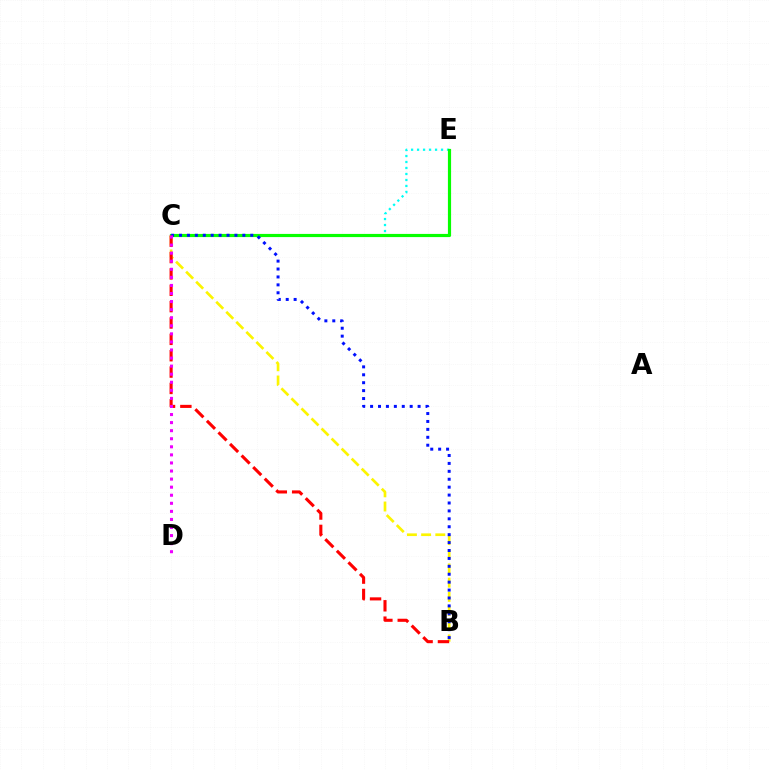{('B', 'C'): [{'color': '#fcf500', 'line_style': 'dashed', 'thickness': 1.93}, {'color': '#0010ff', 'line_style': 'dotted', 'thickness': 2.15}, {'color': '#ff0000', 'line_style': 'dashed', 'thickness': 2.22}], ('C', 'E'): [{'color': '#00fff6', 'line_style': 'dotted', 'thickness': 1.63}, {'color': '#08ff00', 'line_style': 'solid', 'thickness': 2.28}], ('C', 'D'): [{'color': '#ee00ff', 'line_style': 'dotted', 'thickness': 2.19}]}